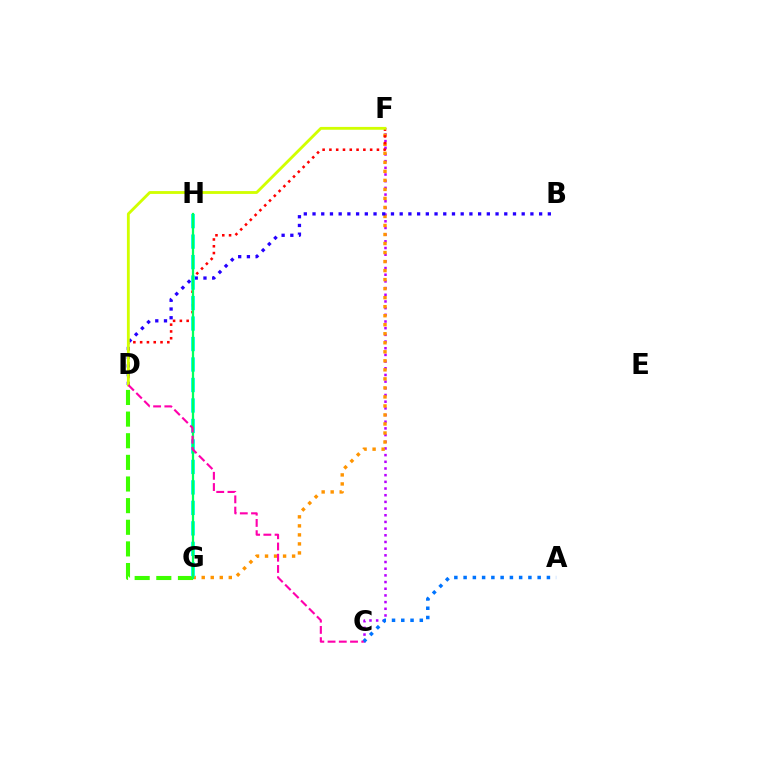{('C', 'F'): [{'color': '#b900ff', 'line_style': 'dotted', 'thickness': 1.82}], ('D', 'G'): [{'color': '#3dff00', 'line_style': 'dashed', 'thickness': 2.94}], ('F', 'G'): [{'color': '#ff9400', 'line_style': 'dotted', 'thickness': 2.45}], ('B', 'D'): [{'color': '#2500ff', 'line_style': 'dotted', 'thickness': 2.37}], ('A', 'C'): [{'color': '#0074ff', 'line_style': 'dotted', 'thickness': 2.52}], ('D', 'F'): [{'color': '#ff0000', 'line_style': 'dotted', 'thickness': 1.84}, {'color': '#d1ff00', 'line_style': 'solid', 'thickness': 2.04}], ('G', 'H'): [{'color': '#00fff6', 'line_style': 'dashed', 'thickness': 2.78}, {'color': '#00ff5c', 'line_style': 'solid', 'thickness': 1.62}], ('C', 'D'): [{'color': '#ff00ac', 'line_style': 'dashed', 'thickness': 1.53}]}